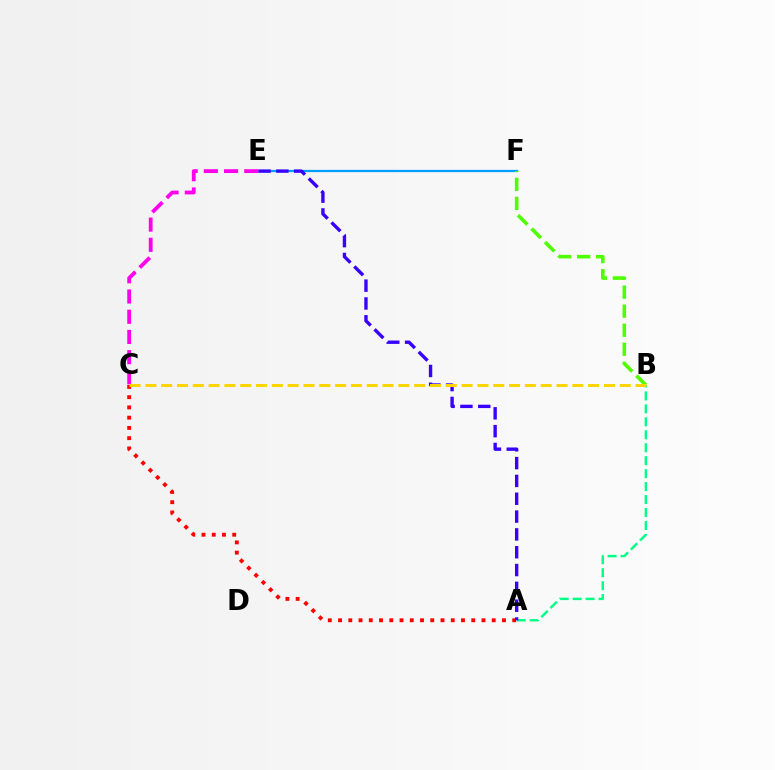{('A', 'C'): [{'color': '#ff0000', 'line_style': 'dotted', 'thickness': 2.78}], ('E', 'F'): [{'color': '#009eff', 'line_style': 'solid', 'thickness': 1.62}], ('B', 'F'): [{'color': '#4fff00', 'line_style': 'dashed', 'thickness': 2.59}], ('A', 'B'): [{'color': '#00ff86', 'line_style': 'dashed', 'thickness': 1.76}], ('A', 'E'): [{'color': '#3700ff', 'line_style': 'dashed', 'thickness': 2.42}], ('C', 'E'): [{'color': '#ff00ed', 'line_style': 'dashed', 'thickness': 2.75}], ('B', 'C'): [{'color': '#ffd500', 'line_style': 'dashed', 'thickness': 2.15}]}